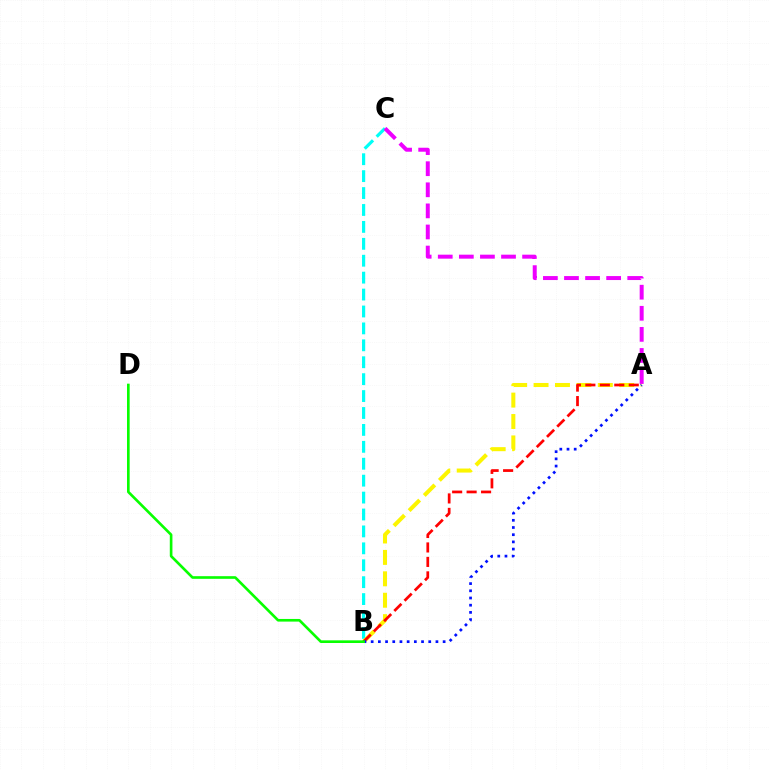{('B', 'C'): [{'color': '#00fff6', 'line_style': 'dashed', 'thickness': 2.3}], ('A', 'B'): [{'color': '#fcf500', 'line_style': 'dashed', 'thickness': 2.91}, {'color': '#ff0000', 'line_style': 'dashed', 'thickness': 1.97}, {'color': '#0010ff', 'line_style': 'dotted', 'thickness': 1.96}], ('A', 'C'): [{'color': '#ee00ff', 'line_style': 'dashed', 'thickness': 2.86}], ('B', 'D'): [{'color': '#08ff00', 'line_style': 'solid', 'thickness': 1.91}]}